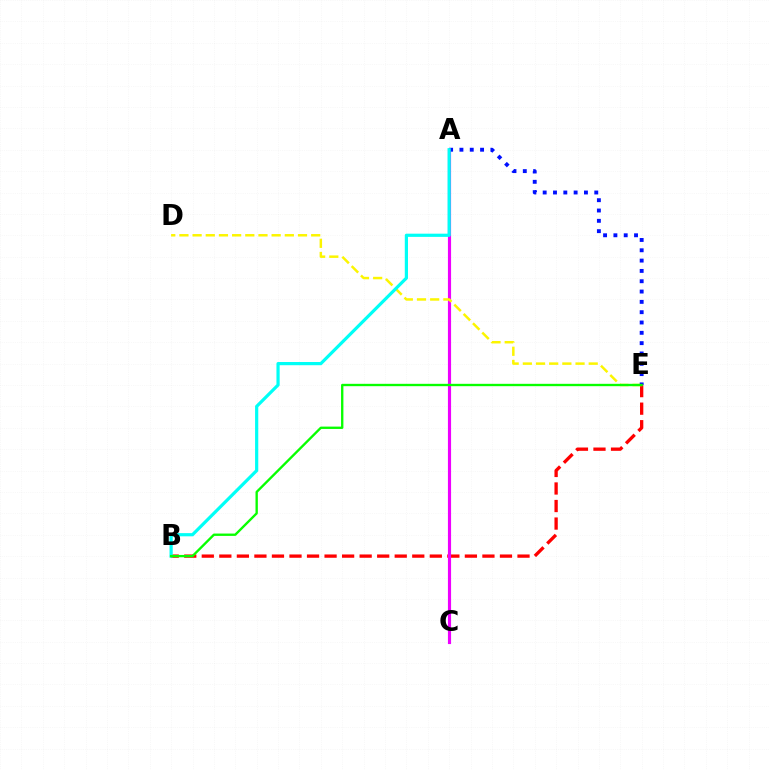{('B', 'E'): [{'color': '#ff0000', 'line_style': 'dashed', 'thickness': 2.38}, {'color': '#08ff00', 'line_style': 'solid', 'thickness': 1.69}], ('A', 'C'): [{'color': '#ee00ff', 'line_style': 'solid', 'thickness': 2.27}], ('D', 'E'): [{'color': '#fcf500', 'line_style': 'dashed', 'thickness': 1.79}], ('A', 'E'): [{'color': '#0010ff', 'line_style': 'dotted', 'thickness': 2.8}], ('A', 'B'): [{'color': '#00fff6', 'line_style': 'solid', 'thickness': 2.31}]}